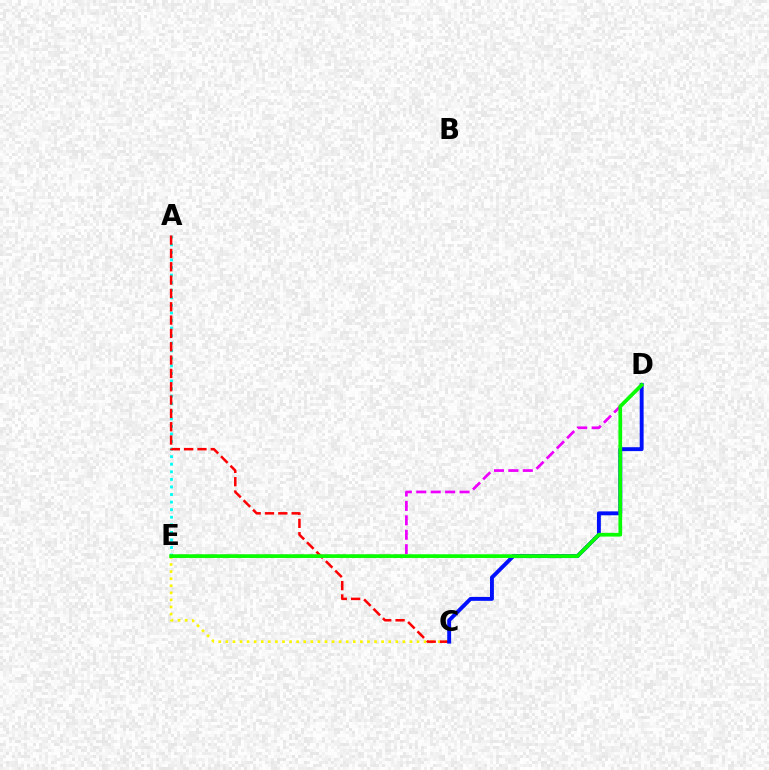{('A', 'E'): [{'color': '#00fff6', 'line_style': 'dotted', 'thickness': 2.06}], ('C', 'E'): [{'color': '#fcf500', 'line_style': 'dotted', 'thickness': 1.92}], ('A', 'C'): [{'color': '#ff0000', 'line_style': 'dashed', 'thickness': 1.81}], ('C', 'D'): [{'color': '#0010ff', 'line_style': 'solid', 'thickness': 2.81}], ('D', 'E'): [{'color': '#ee00ff', 'line_style': 'dashed', 'thickness': 1.96}, {'color': '#08ff00', 'line_style': 'solid', 'thickness': 2.67}]}